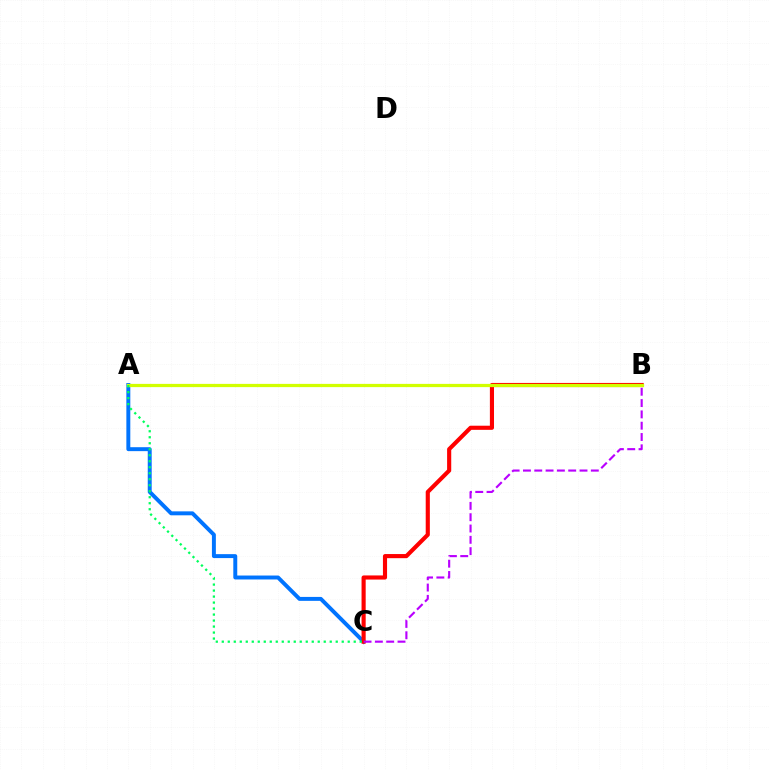{('A', 'C'): [{'color': '#0074ff', 'line_style': 'solid', 'thickness': 2.84}, {'color': '#00ff5c', 'line_style': 'dotted', 'thickness': 1.63}], ('B', 'C'): [{'color': '#ff0000', 'line_style': 'solid', 'thickness': 2.97}, {'color': '#b900ff', 'line_style': 'dashed', 'thickness': 1.54}], ('A', 'B'): [{'color': '#d1ff00', 'line_style': 'solid', 'thickness': 2.33}]}